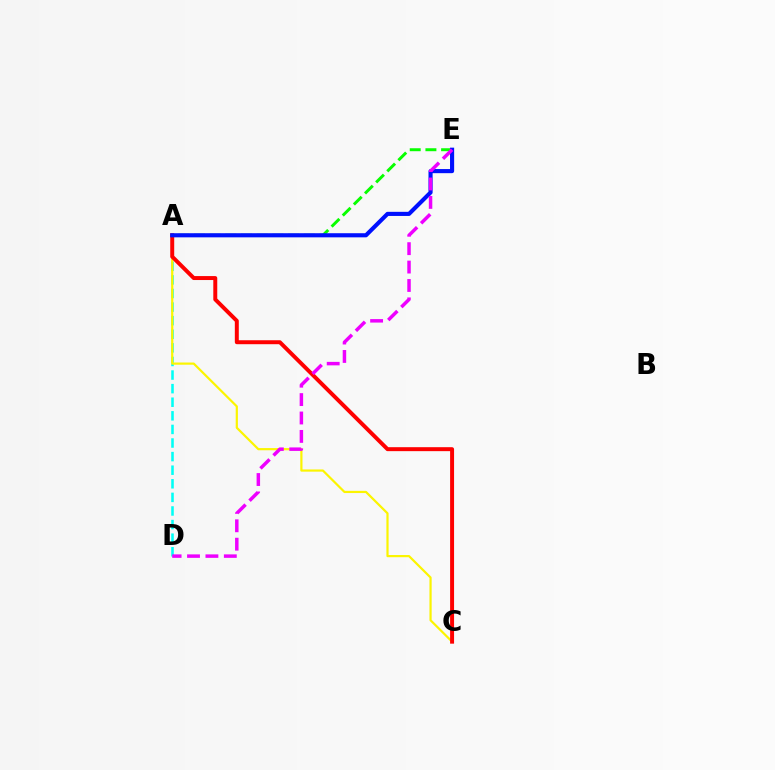{('A', 'D'): [{'color': '#00fff6', 'line_style': 'dashed', 'thickness': 1.85}], ('A', 'E'): [{'color': '#08ff00', 'line_style': 'dashed', 'thickness': 2.13}, {'color': '#0010ff', 'line_style': 'solid', 'thickness': 2.97}], ('A', 'C'): [{'color': '#fcf500', 'line_style': 'solid', 'thickness': 1.59}, {'color': '#ff0000', 'line_style': 'solid', 'thickness': 2.85}], ('D', 'E'): [{'color': '#ee00ff', 'line_style': 'dashed', 'thickness': 2.5}]}